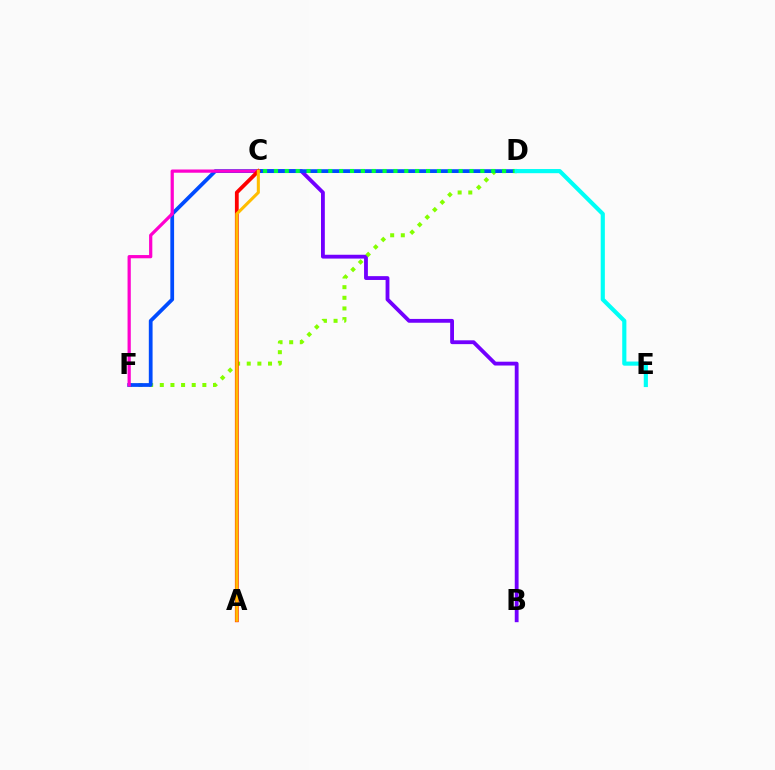{('B', 'C'): [{'color': '#7200ff', 'line_style': 'solid', 'thickness': 2.75}], ('D', 'F'): [{'color': '#84ff00', 'line_style': 'dotted', 'thickness': 2.89}, {'color': '#004bff', 'line_style': 'solid', 'thickness': 2.71}], ('C', 'F'): [{'color': '#ff00cf', 'line_style': 'solid', 'thickness': 2.33}], ('C', 'D'): [{'color': '#00ff39', 'line_style': 'dotted', 'thickness': 2.95}], ('A', 'C'): [{'color': '#ff0000', 'line_style': 'solid', 'thickness': 2.73}, {'color': '#ffbd00', 'line_style': 'solid', 'thickness': 2.21}], ('D', 'E'): [{'color': '#00fff6', 'line_style': 'solid', 'thickness': 2.99}]}